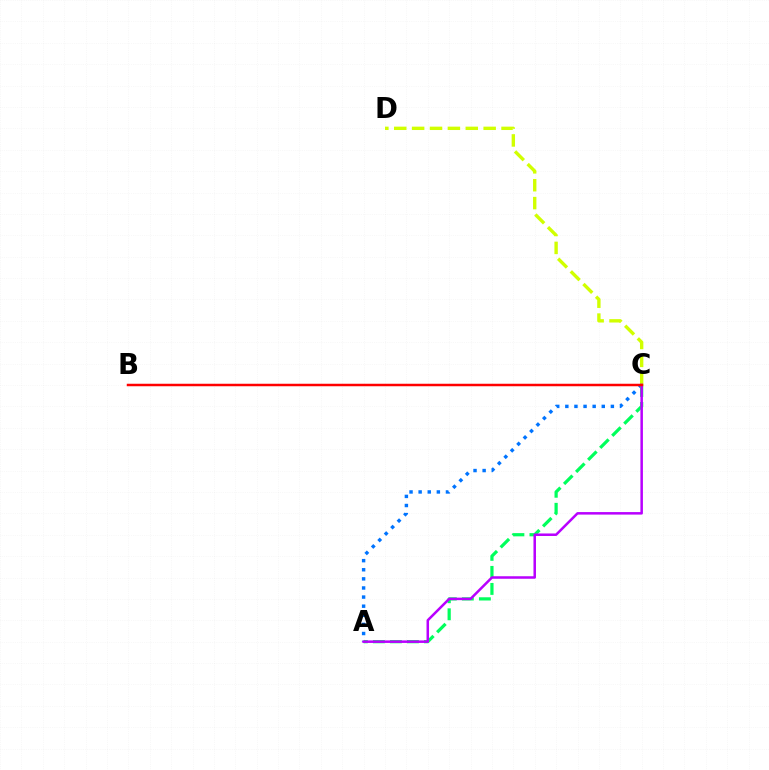{('C', 'D'): [{'color': '#d1ff00', 'line_style': 'dashed', 'thickness': 2.43}], ('A', 'C'): [{'color': '#0074ff', 'line_style': 'dotted', 'thickness': 2.47}, {'color': '#00ff5c', 'line_style': 'dashed', 'thickness': 2.31}, {'color': '#b900ff', 'line_style': 'solid', 'thickness': 1.81}], ('B', 'C'): [{'color': '#ff0000', 'line_style': 'solid', 'thickness': 1.8}]}